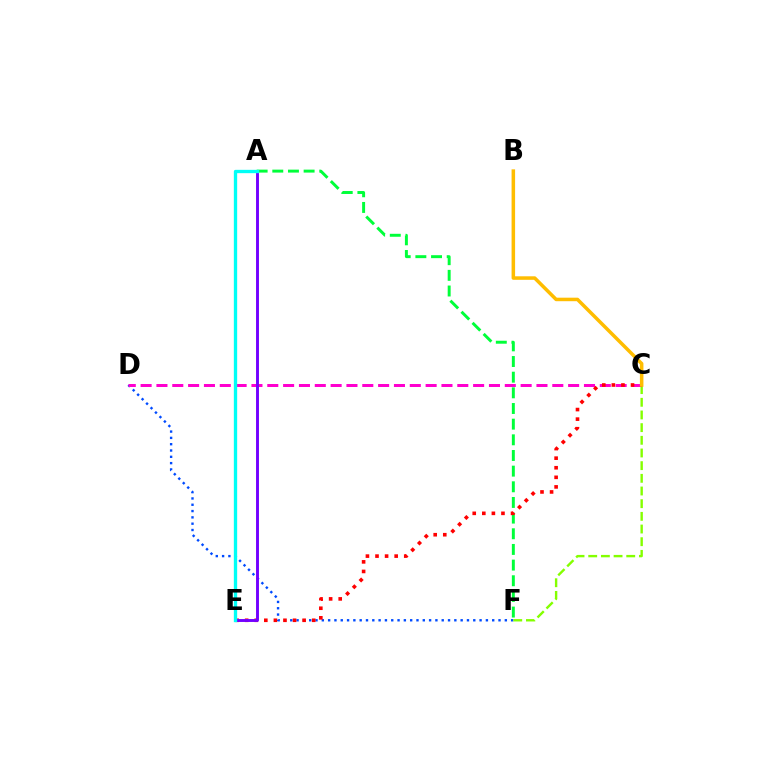{('D', 'F'): [{'color': '#004bff', 'line_style': 'dotted', 'thickness': 1.71}], ('C', 'F'): [{'color': '#84ff00', 'line_style': 'dashed', 'thickness': 1.72}], ('A', 'F'): [{'color': '#00ff39', 'line_style': 'dashed', 'thickness': 2.13}], ('C', 'D'): [{'color': '#ff00cf', 'line_style': 'dashed', 'thickness': 2.15}], ('C', 'E'): [{'color': '#ff0000', 'line_style': 'dotted', 'thickness': 2.6}], ('A', 'E'): [{'color': '#7200ff', 'line_style': 'solid', 'thickness': 2.1}, {'color': '#00fff6', 'line_style': 'solid', 'thickness': 2.39}], ('B', 'C'): [{'color': '#ffbd00', 'line_style': 'solid', 'thickness': 2.53}]}